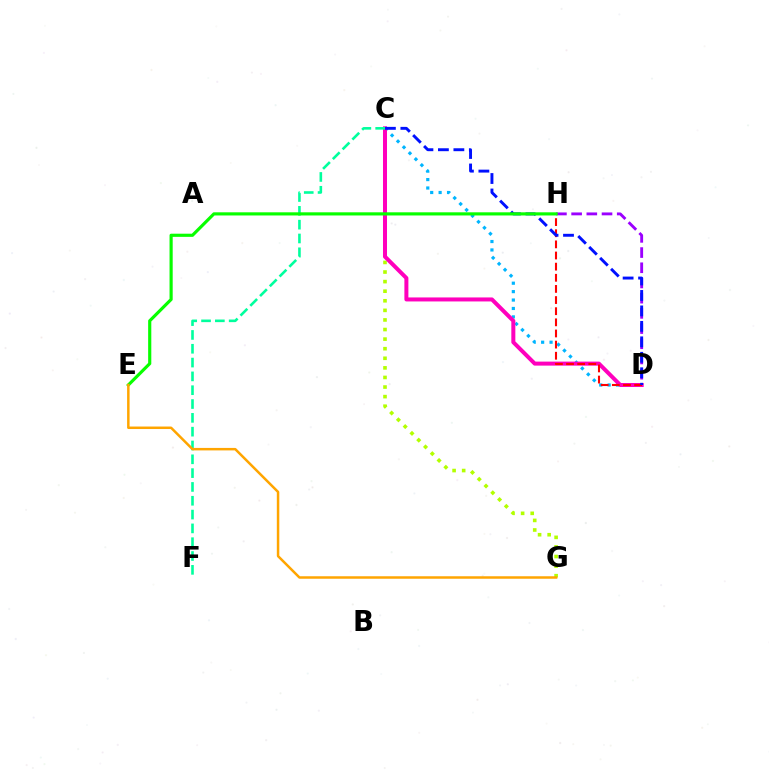{('C', 'G'): [{'color': '#b3ff00', 'line_style': 'dotted', 'thickness': 2.6}], ('C', 'D'): [{'color': '#00b5ff', 'line_style': 'dotted', 'thickness': 2.29}, {'color': '#ff00bd', 'line_style': 'solid', 'thickness': 2.89}, {'color': '#0010ff', 'line_style': 'dashed', 'thickness': 2.1}], ('D', 'H'): [{'color': '#9b00ff', 'line_style': 'dashed', 'thickness': 2.06}, {'color': '#ff0000', 'line_style': 'dashed', 'thickness': 1.51}], ('C', 'F'): [{'color': '#00ff9d', 'line_style': 'dashed', 'thickness': 1.88}], ('E', 'H'): [{'color': '#08ff00', 'line_style': 'solid', 'thickness': 2.27}], ('E', 'G'): [{'color': '#ffa500', 'line_style': 'solid', 'thickness': 1.79}]}